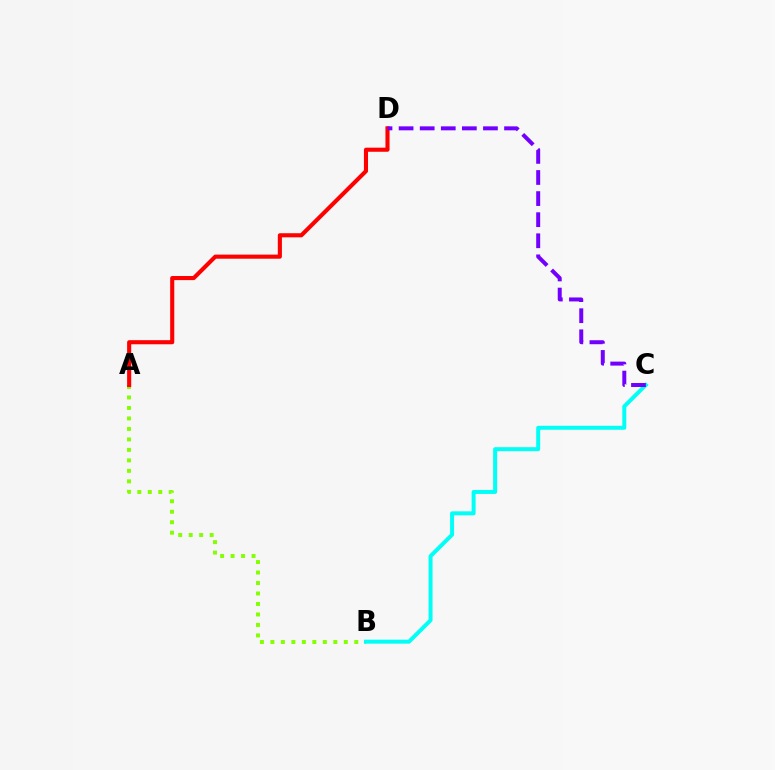{('A', 'B'): [{'color': '#84ff00', 'line_style': 'dotted', 'thickness': 2.85}], ('A', 'D'): [{'color': '#ff0000', 'line_style': 'solid', 'thickness': 2.95}], ('B', 'C'): [{'color': '#00fff6', 'line_style': 'solid', 'thickness': 2.86}], ('C', 'D'): [{'color': '#7200ff', 'line_style': 'dashed', 'thickness': 2.86}]}